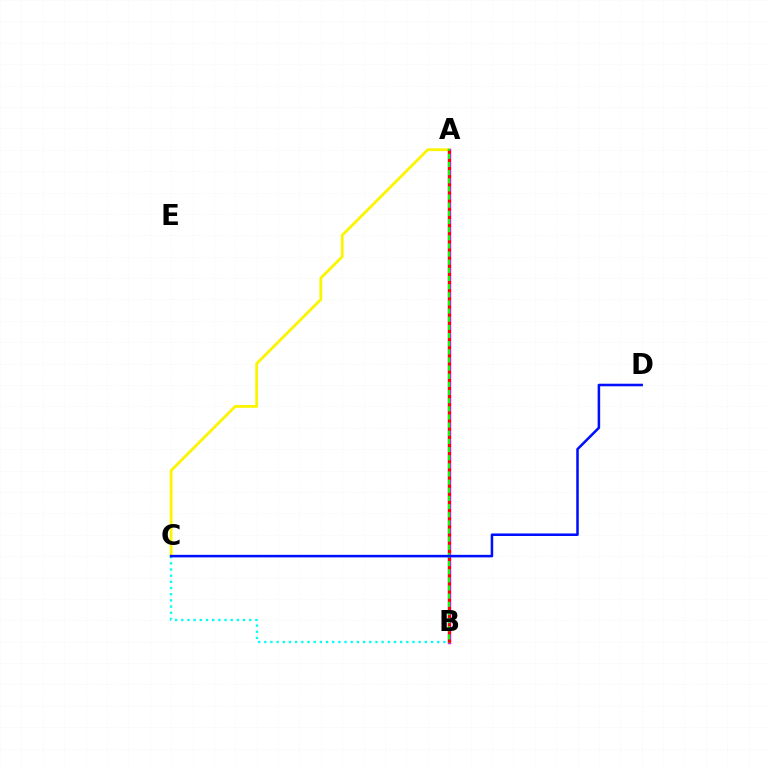{('A', 'C'): [{'color': '#fcf500', 'line_style': 'solid', 'thickness': 2.02}], ('A', 'B'): [{'color': '#ee00ff', 'line_style': 'solid', 'thickness': 2.43}, {'color': '#08ff00', 'line_style': 'solid', 'thickness': 1.58}, {'color': '#ff0000', 'line_style': 'dotted', 'thickness': 2.21}], ('B', 'C'): [{'color': '#00fff6', 'line_style': 'dotted', 'thickness': 1.68}], ('C', 'D'): [{'color': '#0010ff', 'line_style': 'solid', 'thickness': 1.83}]}